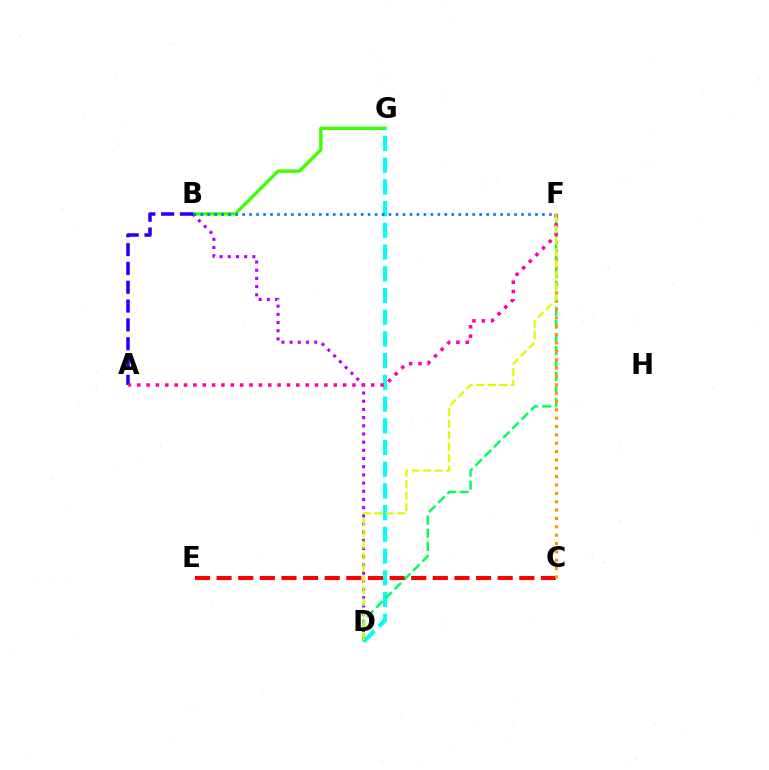{('B', 'G'): [{'color': '#3dff00', 'line_style': 'solid', 'thickness': 2.41}], ('D', 'G'): [{'color': '#00fff6', 'line_style': 'dashed', 'thickness': 2.95}], ('B', 'D'): [{'color': '#b900ff', 'line_style': 'dotted', 'thickness': 2.22}], ('D', 'F'): [{'color': '#00ff5c', 'line_style': 'dashed', 'thickness': 1.77}, {'color': '#d1ff00', 'line_style': 'dashed', 'thickness': 1.56}], ('C', 'E'): [{'color': '#ff0000', 'line_style': 'dashed', 'thickness': 2.94}], ('A', 'B'): [{'color': '#2500ff', 'line_style': 'dashed', 'thickness': 2.56}], ('C', 'F'): [{'color': '#ff9400', 'line_style': 'dotted', 'thickness': 2.27}], ('A', 'F'): [{'color': '#ff00ac', 'line_style': 'dotted', 'thickness': 2.54}], ('B', 'F'): [{'color': '#0074ff', 'line_style': 'dotted', 'thickness': 1.89}]}